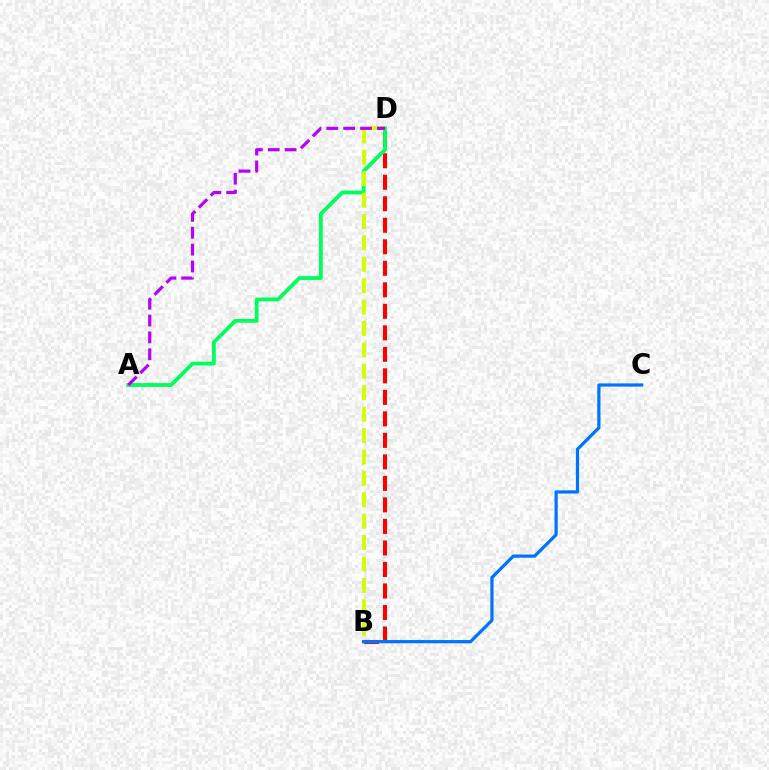{('B', 'D'): [{'color': '#ff0000', 'line_style': 'dashed', 'thickness': 2.92}, {'color': '#d1ff00', 'line_style': 'dashed', 'thickness': 2.91}], ('A', 'D'): [{'color': '#00ff5c', 'line_style': 'solid', 'thickness': 2.73}, {'color': '#b900ff', 'line_style': 'dashed', 'thickness': 2.29}], ('B', 'C'): [{'color': '#0074ff', 'line_style': 'solid', 'thickness': 2.32}]}